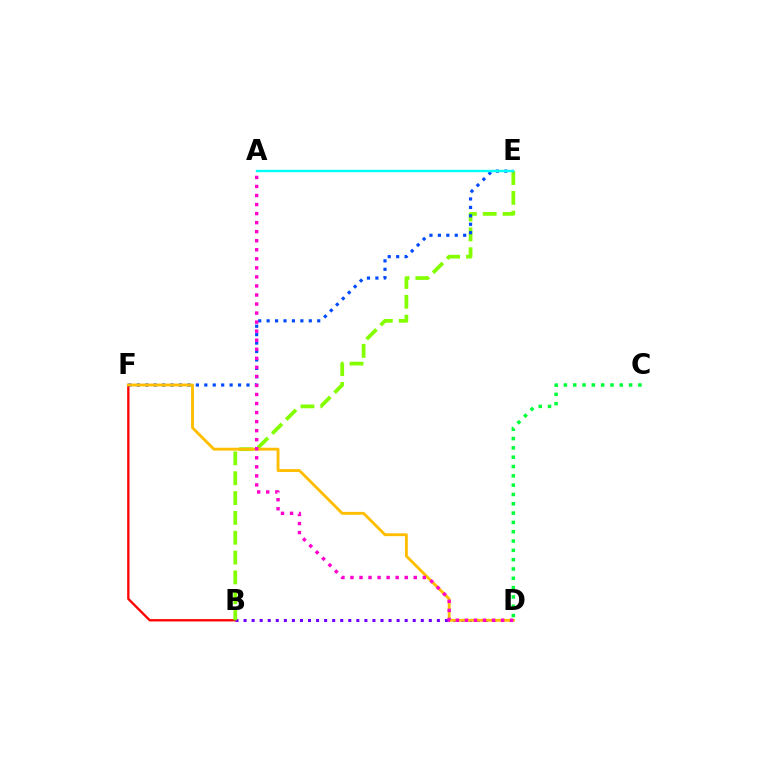{('B', 'F'): [{'color': '#ff0000', 'line_style': 'solid', 'thickness': 1.68}], ('B', 'D'): [{'color': '#7200ff', 'line_style': 'dotted', 'thickness': 2.19}], ('B', 'E'): [{'color': '#84ff00', 'line_style': 'dashed', 'thickness': 2.69}], ('E', 'F'): [{'color': '#004bff', 'line_style': 'dotted', 'thickness': 2.29}], ('D', 'F'): [{'color': '#ffbd00', 'line_style': 'solid', 'thickness': 2.05}], ('A', 'E'): [{'color': '#00fff6', 'line_style': 'solid', 'thickness': 1.72}], ('A', 'D'): [{'color': '#ff00cf', 'line_style': 'dotted', 'thickness': 2.46}], ('C', 'D'): [{'color': '#00ff39', 'line_style': 'dotted', 'thickness': 2.53}]}